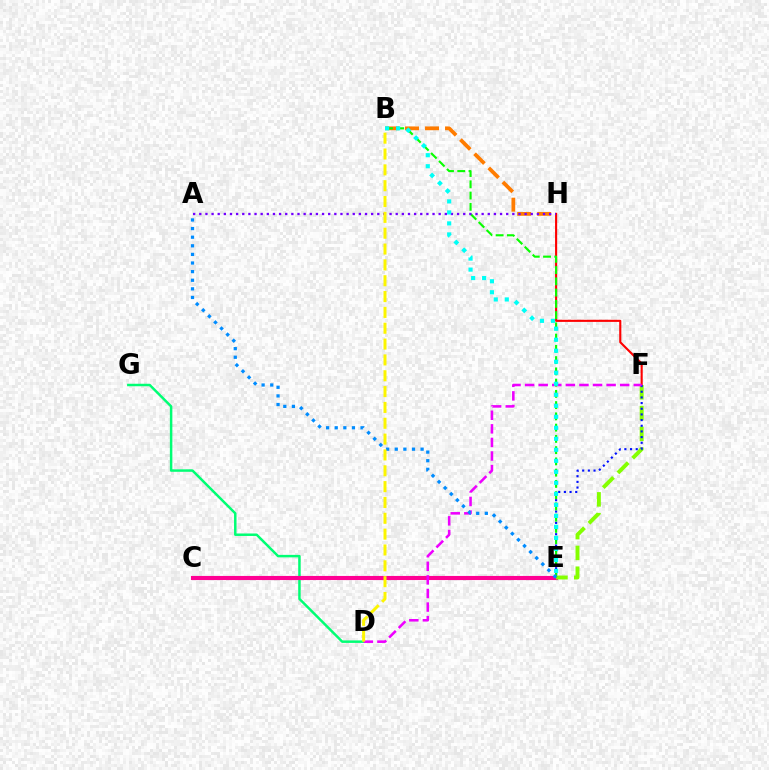{('F', 'H'): [{'color': '#ff0000', 'line_style': 'solid', 'thickness': 1.52}], ('D', 'G'): [{'color': '#00ff74', 'line_style': 'solid', 'thickness': 1.79}], ('B', 'H'): [{'color': '#ff7c00', 'line_style': 'dashed', 'thickness': 2.72}], ('C', 'E'): [{'color': '#ff0094', 'line_style': 'solid', 'thickness': 2.96}], ('E', 'F'): [{'color': '#84ff00', 'line_style': 'dashed', 'thickness': 2.83}, {'color': '#0010ff', 'line_style': 'dotted', 'thickness': 1.54}], ('D', 'F'): [{'color': '#ee00ff', 'line_style': 'dashed', 'thickness': 1.85}], ('B', 'E'): [{'color': '#08ff00', 'line_style': 'dashed', 'thickness': 1.53}, {'color': '#00fff6', 'line_style': 'dotted', 'thickness': 2.99}], ('A', 'H'): [{'color': '#7200ff', 'line_style': 'dotted', 'thickness': 1.67}], ('A', 'E'): [{'color': '#008cff', 'line_style': 'dotted', 'thickness': 2.34}], ('B', 'D'): [{'color': '#fcf500', 'line_style': 'dashed', 'thickness': 2.15}]}